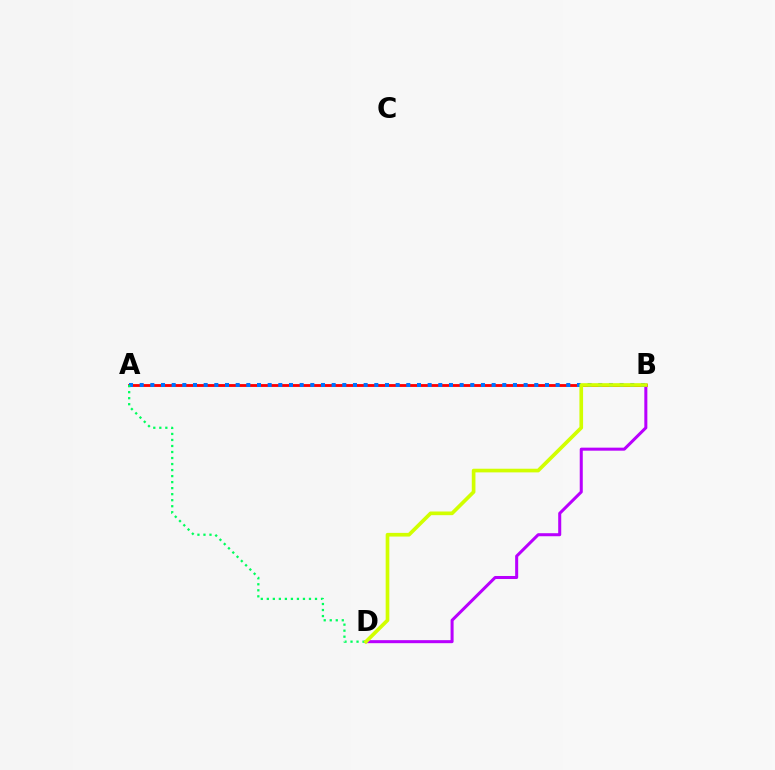{('A', 'B'): [{'color': '#ff0000', 'line_style': 'solid', 'thickness': 2.04}, {'color': '#0074ff', 'line_style': 'dotted', 'thickness': 2.9}], ('B', 'D'): [{'color': '#b900ff', 'line_style': 'solid', 'thickness': 2.18}, {'color': '#d1ff00', 'line_style': 'solid', 'thickness': 2.64}], ('A', 'D'): [{'color': '#00ff5c', 'line_style': 'dotted', 'thickness': 1.64}]}